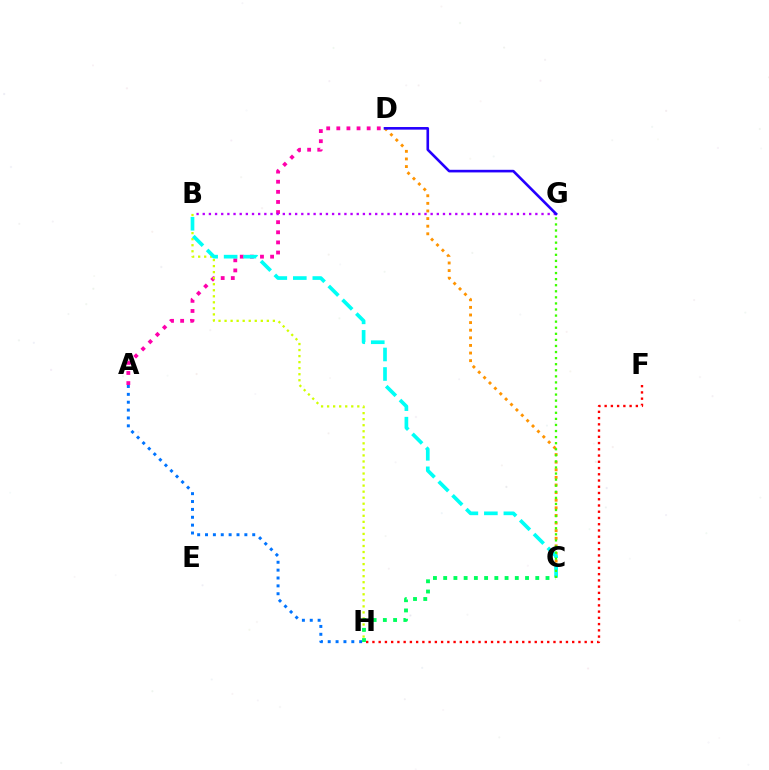{('A', 'D'): [{'color': '#ff00ac', 'line_style': 'dotted', 'thickness': 2.75}], ('B', 'H'): [{'color': '#d1ff00', 'line_style': 'dotted', 'thickness': 1.64}], ('C', 'D'): [{'color': '#ff9400', 'line_style': 'dotted', 'thickness': 2.07}], ('B', 'C'): [{'color': '#00fff6', 'line_style': 'dashed', 'thickness': 2.65}], ('B', 'G'): [{'color': '#b900ff', 'line_style': 'dotted', 'thickness': 1.67}], ('F', 'H'): [{'color': '#ff0000', 'line_style': 'dotted', 'thickness': 1.7}], ('D', 'G'): [{'color': '#2500ff', 'line_style': 'solid', 'thickness': 1.88}], ('C', 'G'): [{'color': '#3dff00', 'line_style': 'dotted', 'thickness': 1.65}], ('A', 'H'): [{'color': '#0074ff', 'line_style': 'dotted', 'thickness': 2.14}], ('C', 'H'): [{'color': '#00ff5c', 'line_style': 'dotted', 'thickness': 2.78}]}